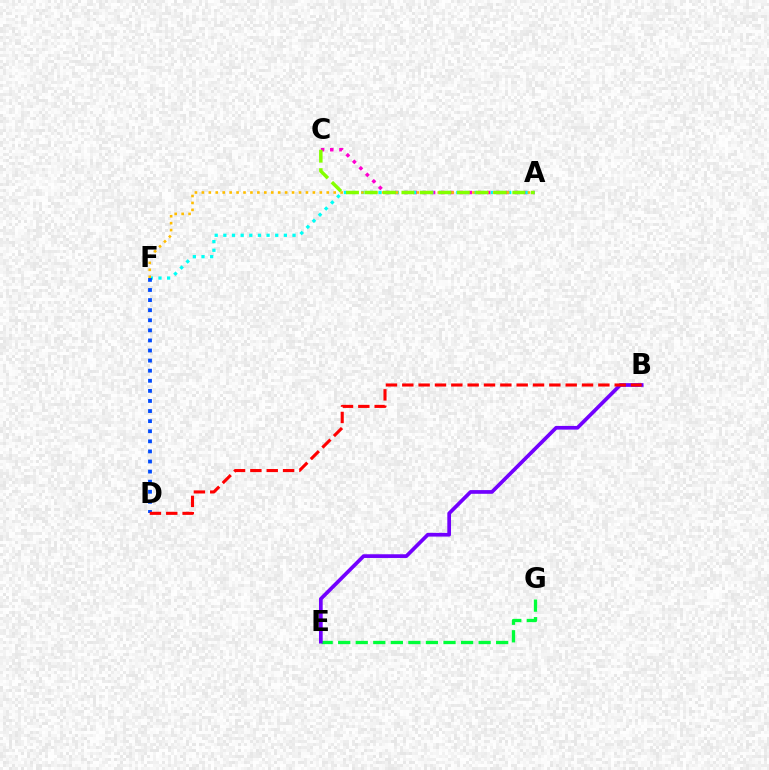{('A', 'C'): [{'color': '#ff00cf', 'line_style': 'dotted', 'thickness': 2.5}, {'color': '#84ff00', 'line_style': 'dashed', 'thickness': 2.51}], ('A', 'F'): [{'color': '#00fff6', 'line_style': 'dotted', 'thickness': 2.35}, {'color': '#ffbd00', 'line_style': 'dotted', 'thickness': 1.88}], ('D', 'F'): [{'color': '#004bff', 'line_style': 'dotted', 'thickness': 2.74}], ('E', 'G'): [{'color': '#00ff39', 'line_style': 'dashed', 'thickness': 2.38}], ('B', 'E'): [{'color': '#7200ff', 'line_style': 'solid', 'thickness': 2.67}], ('B', 'D'): [{'color': '#ff0000', 'line_style': 'dashed', 'thickness': 2.22}]}